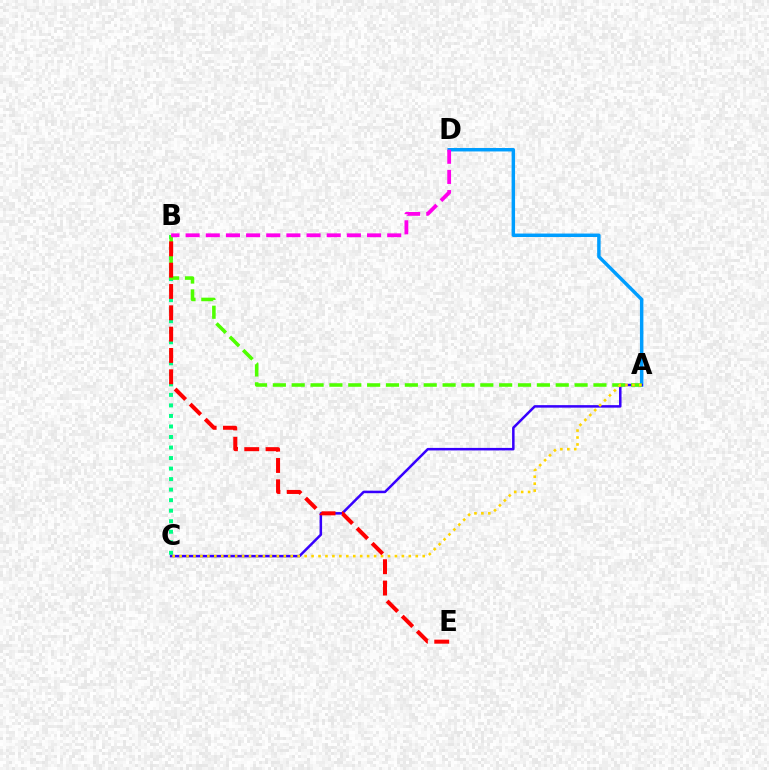{('B', 'C'): [{'color': '#00ff86', 'line_style': 'dotted', 'thickness': 2.86}], ('A', 'D'): [{'color': '#009eff', 'line_style': 'solid', 'thickness': 2.49}], ('A', 'C'): [{'color': '#3700ff', 'line_style': 'solid', 'thickness': 1.81}, {'color': '#ffd500', 'line_style': 'dotted', 'thickness': 1.89}], ('A', 'B'): [{'color': '#4fff00', 'line_style': 'dashed', 'thickness': 2.56}], ('B', 'E'): [{'color': '#ff0000', 'line_style': 'dashed', 'thickness': 2.9}], ('B', 'D'): [{'color': '#ff00ed', 'line_style': 'dashed', 'thickness': 2.74}]}